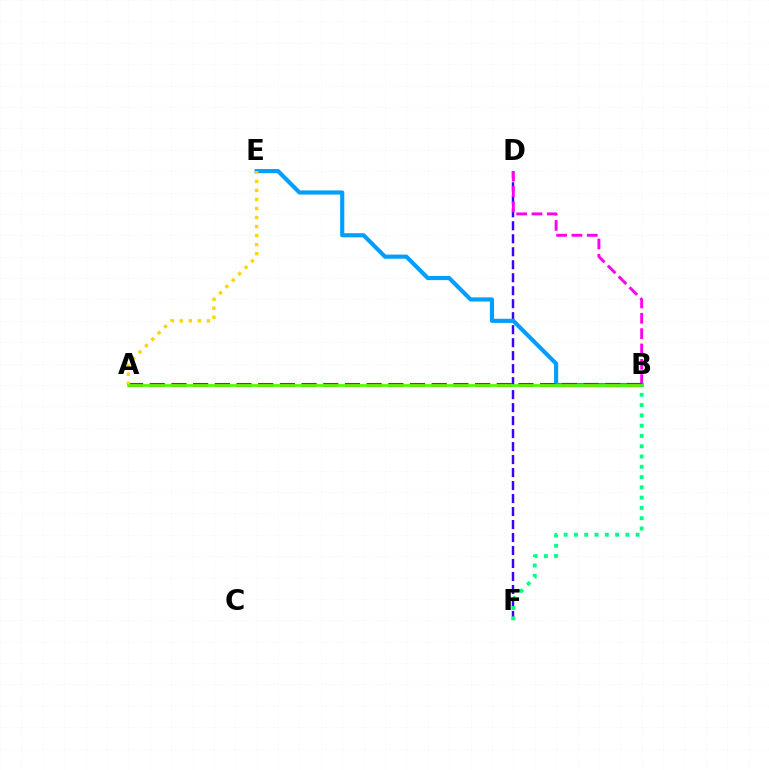{('D', 'F'): [{'color': '#3700ff', 'line_style': 'dashed', 'thickness': 1.76}], ('B', 'D'): [{'color': '#ff00ed', 'line_style': 'dashed', 'thickness': 2.08}], ('B', 'E'): [{'color': '#009eff', 'line_style': 'solid', 'thickness': 2.98}], ('A', 'B'): [{'color': '#ff0000', 'line_style': 'dashed', 'thickness': 2.95}, {'color': '#4fff00', 'line_style': 'solid', 'thickness': 2.0}], ('A', 'E'): [{'color': '#ffd500', 'line_style': 'dotted', 'thickness': 2.46}], ('B', 'F'): [{'color': '#00ff86', 'line_style': 'dotted', 'thickness': 2.79}]}